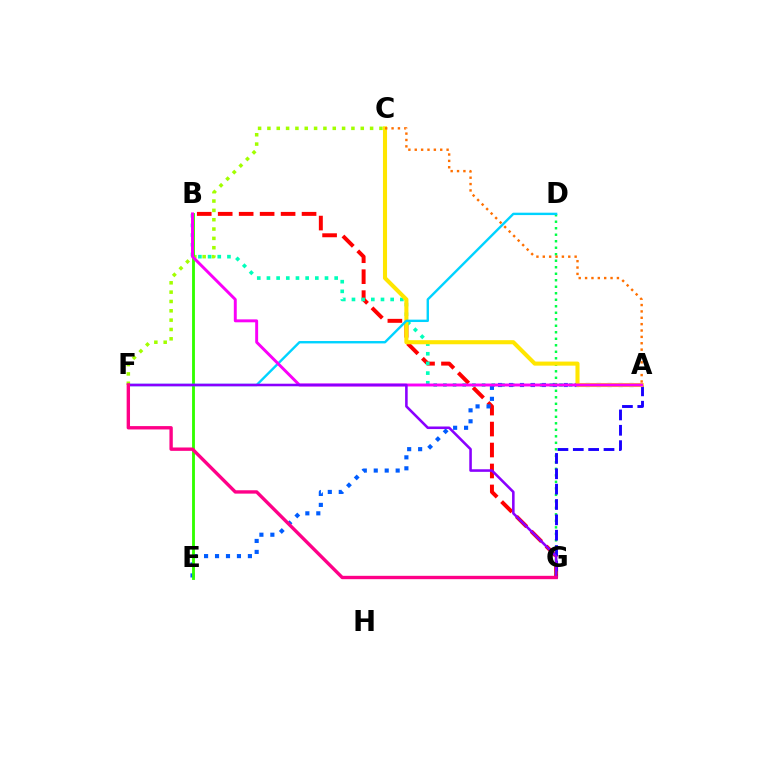{('C', 'F'): [{'color': '#a2ff00', 'line_style': 'dotted', 'thickness': 2.54}], ('B', 'G'): [{'color': '#ff0000', 'line_style': 'dashed', 'thickness': 2.85}], ('A', 'B'): [{'color': '#00ffbb', 'line_style': 'dotted', 'thickness': 2.63}, {'color': '#fa00f9', 'line_style': 'solid', 'thickness': 2.11}], ('A', 'E'): [{'color': '#005dff', 'line_style': 'dotted', 'thickness': 2.98}], ('D', 'G'): [{'color': '#00ff45', 'line_style': 'dotted', 'thickness': 1.77}], ('A', 'G'): [{'color': '#1900ff', 'line_style': 'dashed', 'thickness': 2.09}], ('A', 'C'): [{'color': '#ffe600', 'line_style': 'solid', 'thickness': 2.94}, {'color': '#ff7000', 'line_style': 'dotted', 'thickness': 1.73}], ('B', 'E'): [{'color': '#31ff00', 'line_style': 'solid', 'thickness': 2.05}], ('D', 'F'): [{'color': '#00d3ff', 'line_style': 'solid', 'thickness': 1.72}], ('F', 'G'): [{'color': '#8a00ff', 'line_style': 'solid', 'thickness': 1.85}, {'color': '#ff0088', 'line_style': 'solid', 'thickness': 2.42}]}